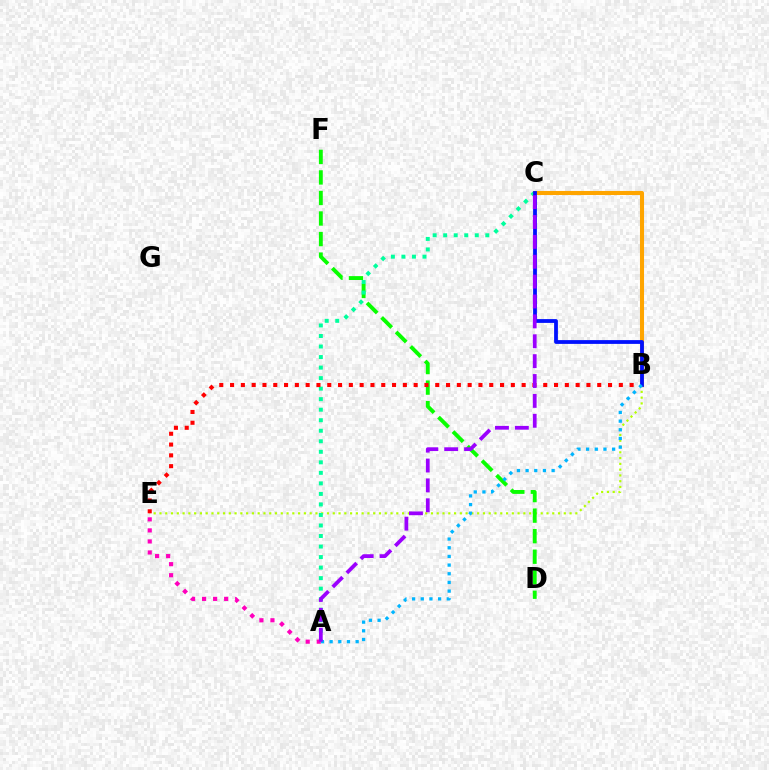{('B', 'E'): [{'color': '#b3ff00', 'line_style': 'dotted', 'thickness': 1.57}, {'color': '#ff0000', 'line_style': 'dotted', 'thickness': 2.93}], ('D', 'F'): [{'color': '#08ff00', 'line_style': 'dashed', 'thickness': 2.79}], ('A', 'C'): [{'color': '#00ff9d', 'line_style': 'dotted', 'thickness': 2.86}, {'color': '#9b00ff', 'line_style': 'dashed', 'thickness': 2.7}], ('B', 'C'): [{'color': '#ffa500', 'line_style': 'solid', 'thickness': 2.93}, {'color': '#0010ff', 'line_style': 'solid', 'thickness': 2.72}], ('A', 'E'): [{'color': '#ff00bd', 'line_style': 'dotted', 'thickness': 3.0}], ('A', 'B'): [{'color': '#00b5ff', 'line_style': 'dotted', 'thickness': 2.36}]}